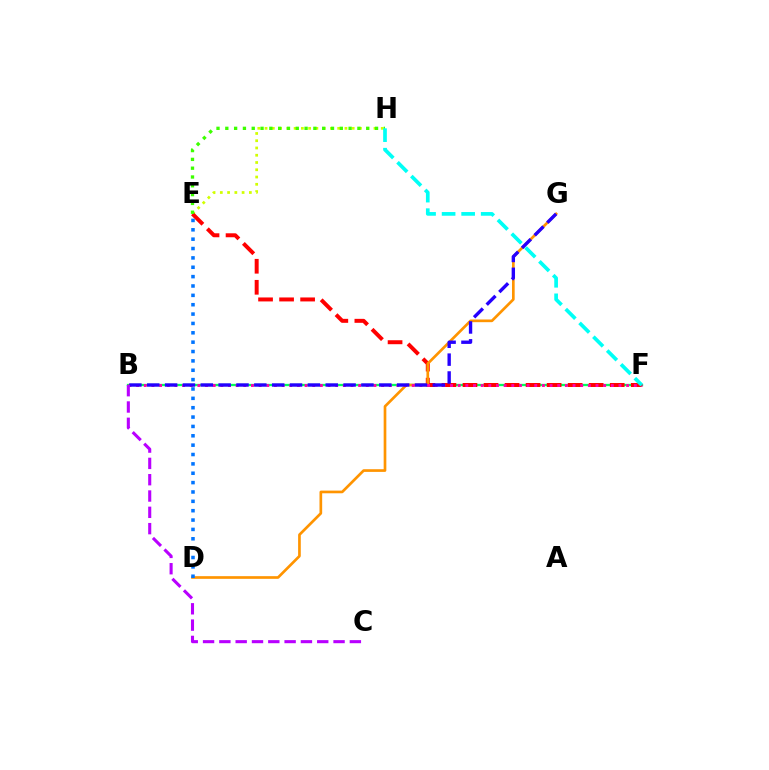{('E', 'H'): [{'color': '#d1ff00', 'line_style': 'dotted', 'thickness': 1.97}, {'color': '#3dff00', 'line_style': 'dotted', 'thickness': 2.39}], ('B', 'F'): [{'color': '#00ff5c', 'line_style': 'solid', 'thickness': 1.66}, {'color': '#ff00ac', 'line_style': 'dotted', 'thickness': 2.08}], ('E', 'F'): [{'color': '#ff0000', 'line_style': 'dashed', 'thickness': 2.86}], ('D', 'G'): [{'color': '#ff9400', 'line_style': 'solid', 'thickness': 1.93}], ('D', 'E'): [{'color': '#0074ff', 'line_style': 'dotted', 'thickness': 2.54}], ('B', 'G'): [{'color': '#2500ff', 'line_style': 'dashed', 'thickness': 2.42}], ('B', 'C'): [{'color': '#b900ff', 'line_style': 'dashed', 'thickness': 2.22}], ('F', 'H'): [{'color': '#00fff6', 'line_style': 'dashed', 'thickness': 2.66}]}